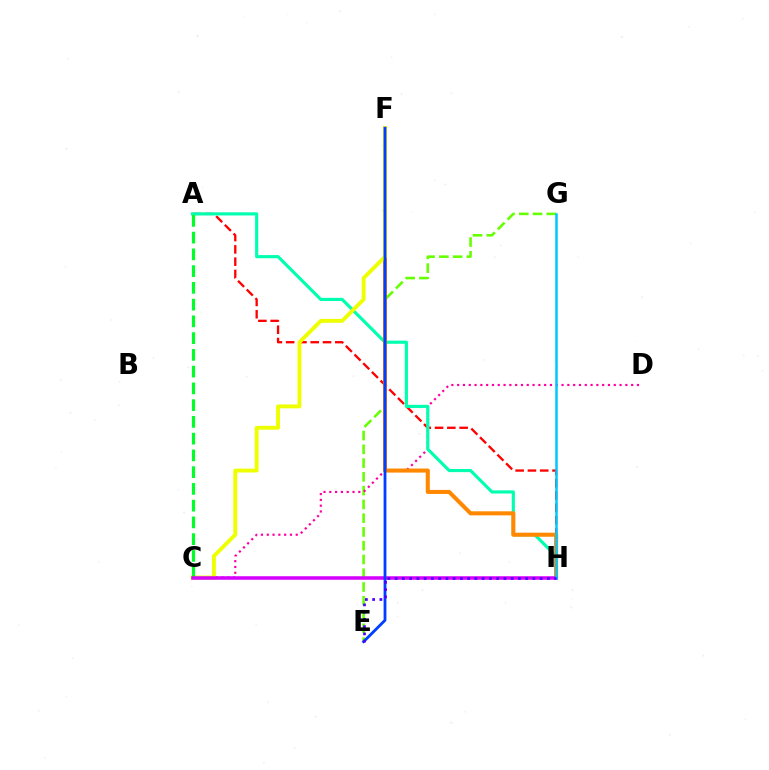{('E', 'G'): [{'color': '#66ff00', 'line_style': 'dashed', 'thickness': 1.87}], ('A', 'H'): [{'color': '#ff0000', 'line_style': 'dashed', 'thickness': 1.67}, {'color': '#00ffaf', 'line_style': 'solid', 'thickness': 2.26}], ('C', 'D'): [{'color': '#ff00a0', 'line_style': 'dotted', 'thickness': 1.58}], ('F', 'H'): [{'color': '#ff8800', 'line_style': 'solid', 'thickness': 2.92}], ('C', 'F'): [{'color': '#eeff00', 'line_style': 'solid', 'thickness': 2.8}], ('A', 'C'): [{'color': '#00ff27', 'line_style': 'dashed', 'thickness': 2.28}], ('C', 'H'): [{'color': '#d600ff', 'line_style': 'solid', 'thickness': 2.55}], ('E', 'F'): [{'color': '#003fff', 'line_style': 'solid', 'thickness': 2.03}], ('G', 'H'): [{'color': '#00c7ff', 'line_style': 'solid', 'thickness': 1.81}], ('E', 'H'): [{'color': '#4f00ff', 'line_style': 'dotted', 'thickness': 1.97}]}